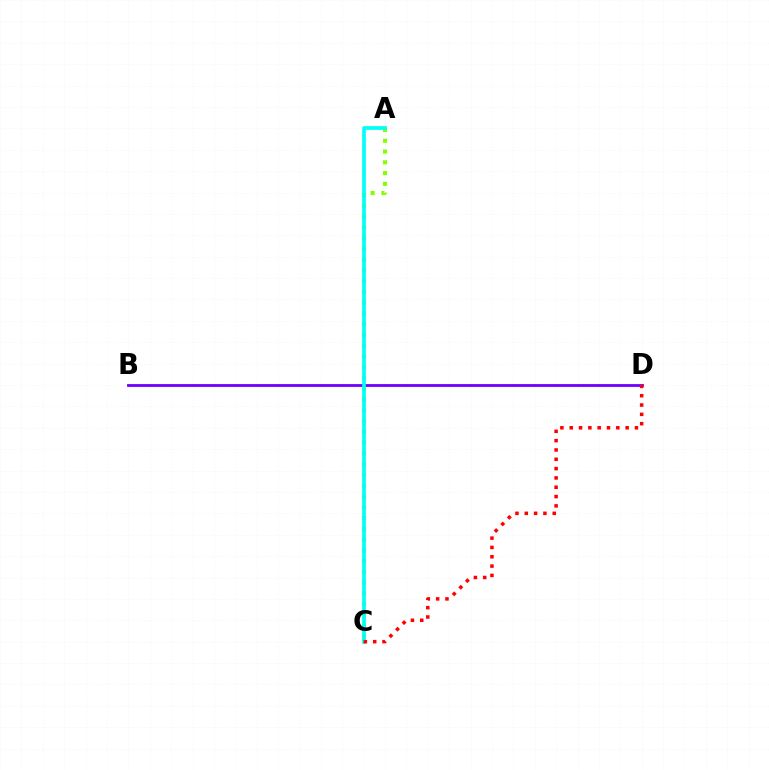{('B', 'D'): [{'color': '#7200ff', 'line_style': 'solid', 'thickness': 2.03}], ('A', 'C'): [{'color': '#84ff00', 'line_style': 'dotted', 'thickness': 2.92}, {'color': '#00fff6', 'line_style': 'solid', 'thickness': 2.65}], ('C', 'D'): [{'color': '#ff0000', 'line_style': 'dotted', 'thickness': 2.53}]}